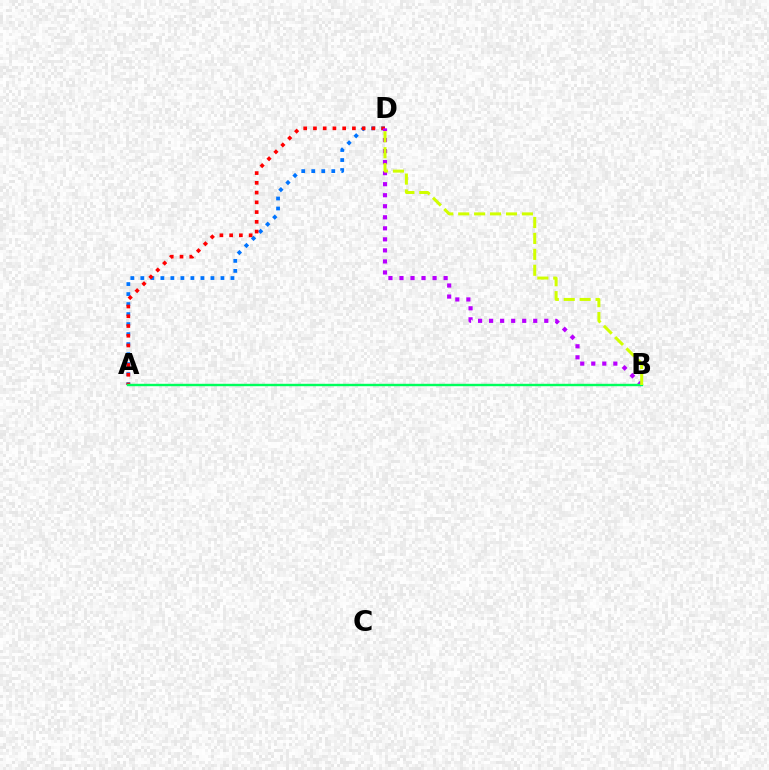{('A', 'D'): [{'color': '#0074ff', 'line_style': 'dotted', 'thickness': 2.72}, {'color': '#ff0000', 'line_style': 'dotted', 'thickness': 2.65}], ('B', 'D'): [{'color': '#b900ff', 'line_style': 'dotted', 'thickness': 3.0}, {'color': '#d1ff00', 'line_style': 'dashed', 'thickness': 2.16}], ('A', 'B'): [{'color': '#00ff5c', 'line_style': 'solid', 'thickness': 1.74}]}